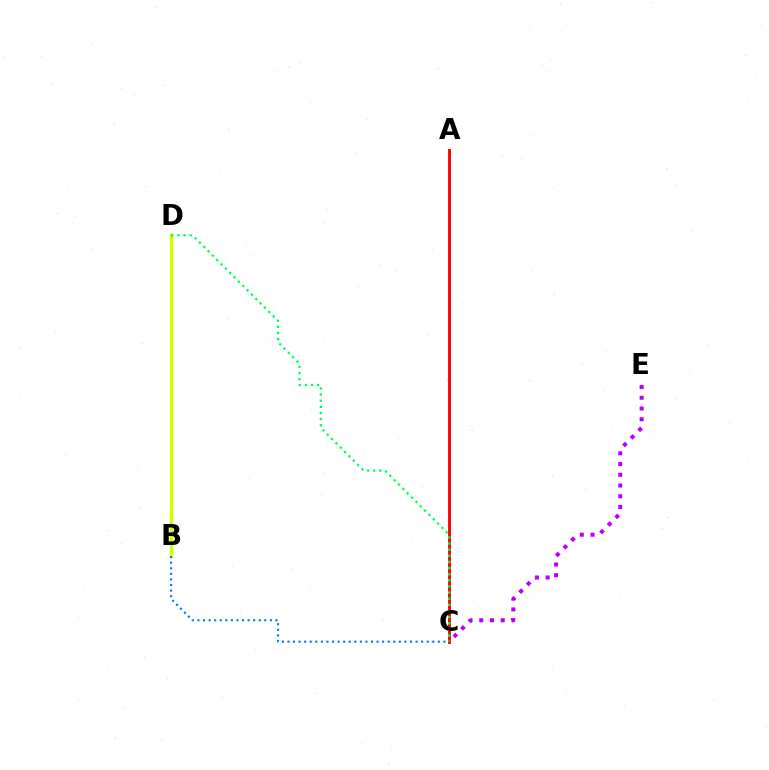{('A', 'C'): [{'color': '#ff0000', 'line_style': 'solid', 'thickness': 2.06}], ('B', 'D'): [{'color': '#d1ff00', 'line_style': 'solid', 'thickness': 2.51}], ('C', 'D'): [{'color': '#00ff5c', 'line_style': 'dotted', 'thickness': 1.67}], ('B', 'C'): [{'color': '#0074ff', 'line_style': 'dotted', 'thickness': 1.51}], ('C', 'E'): [{'color': '#b900ff', 'line_style': 'dotted', 'thickness': 2.92}]}